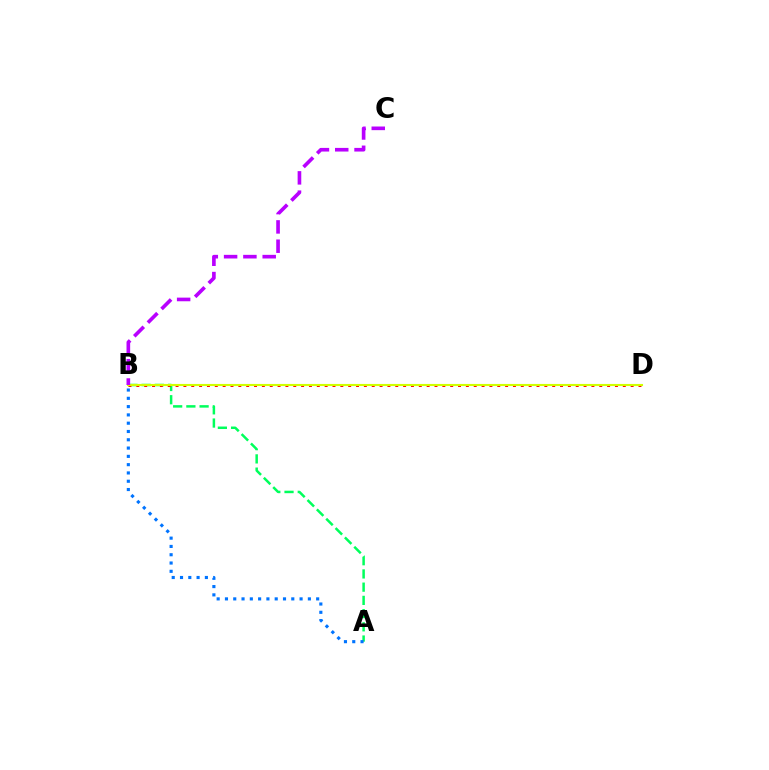{('A', 'B'): [{'color': '#00ff5c', 'line_style': 'dashed', 'thickness': 1.8}, {'color': '#0074ff', 'line_style': 'dotted', 'thickness': 2.25}], ('B', 'D'): [{'color': '#ff0000', 'line_style': 'dotted', 'thickness': 2.13}, {'color': '#d1ff00', 'line_style': 'solid', 'thickness': 1.53}], ('B', 'C'): [{'color': '#b900ff', 'line_style': 'dashed', 'thickness': 2.62}]}